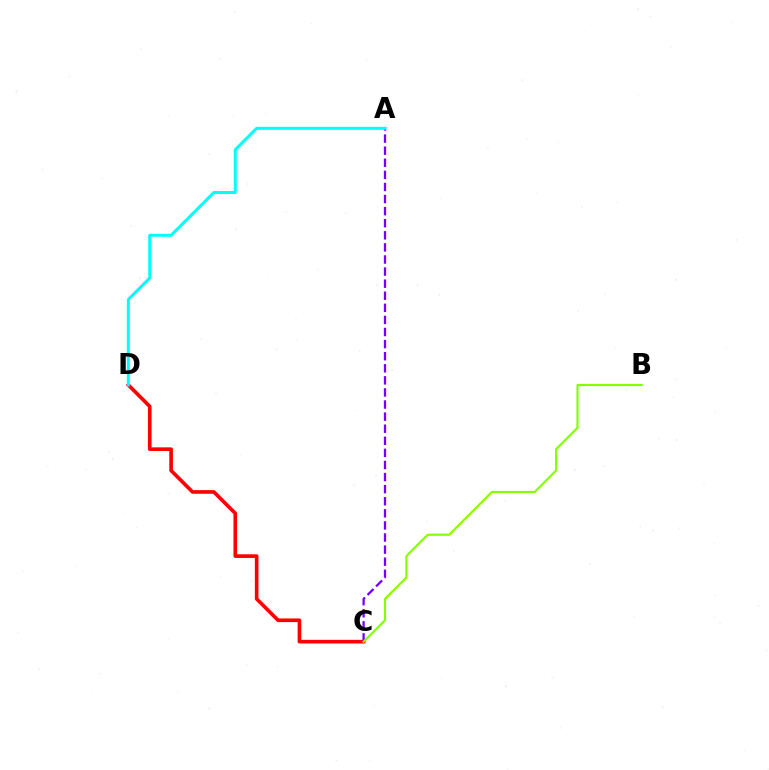{('C', 'D'): [{'color': '#ff0000', 'line_style': 'solid', 'thickness': 2.62}], ('A', 'C'): [{'color': '#7200ff', 'line_style': 'dashed', 'thickness': 1.64}], ('B', 'C'): [{'color': '#84ff00', 'line_style': 'solid', 'thickness': 1.54}], ('A', 'D'): [{'color': '#00fff6', 'line_style': 'solid', 'thickness': 2.15}]}